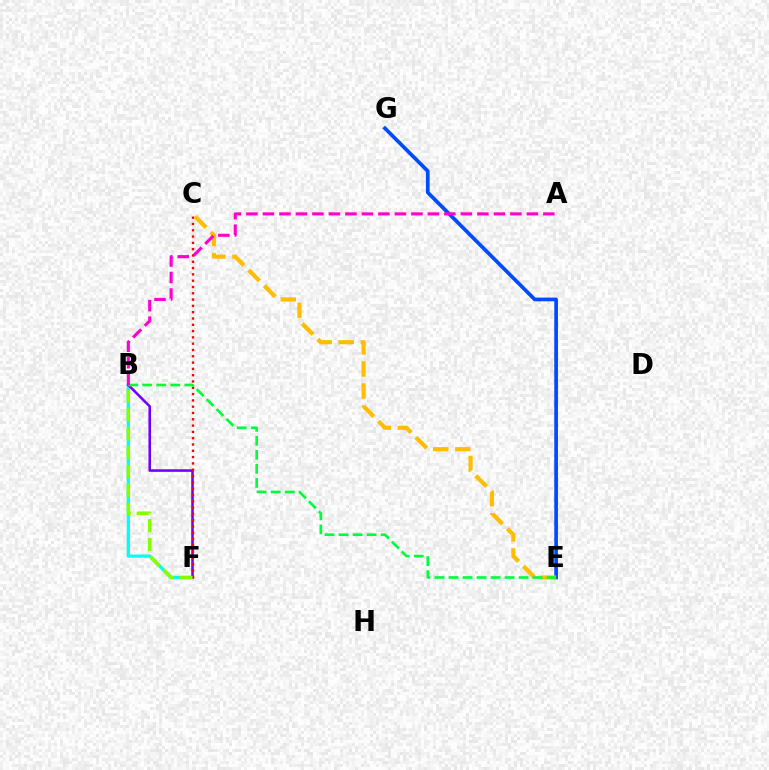{('B', 'F'): [{'color': '#00fff6', 'line_style': 'solid', 'thickness': 2.33}, {'color': '#7200ff', 'line_style': 'solid', 'thickness': 1.85}, {'color': '#84ff00', 'line_style': 'dashed', 'thickness': 2.56}], ('E', 'G'): [{'color': '#004bff', 'line_style': 'solid', 'thickness': 2.66}], ('C', 'F'): [{'color': '#ff0000', 'line_style': 'dotted', 'thickness': 1.71}], ('C', 'E'): [{'color': '#ffbd00', 'line_style': 'dashed', 'thickness': 3.0}], ('B', 'E'): [{'color': '#00ff39', 'line_style': 'dashed', 'thickness': 1.9}], ('A', 'B'): [{'color': '#ff00cf', 'line_style': 'dashed', 'thickness': 2.24}]}